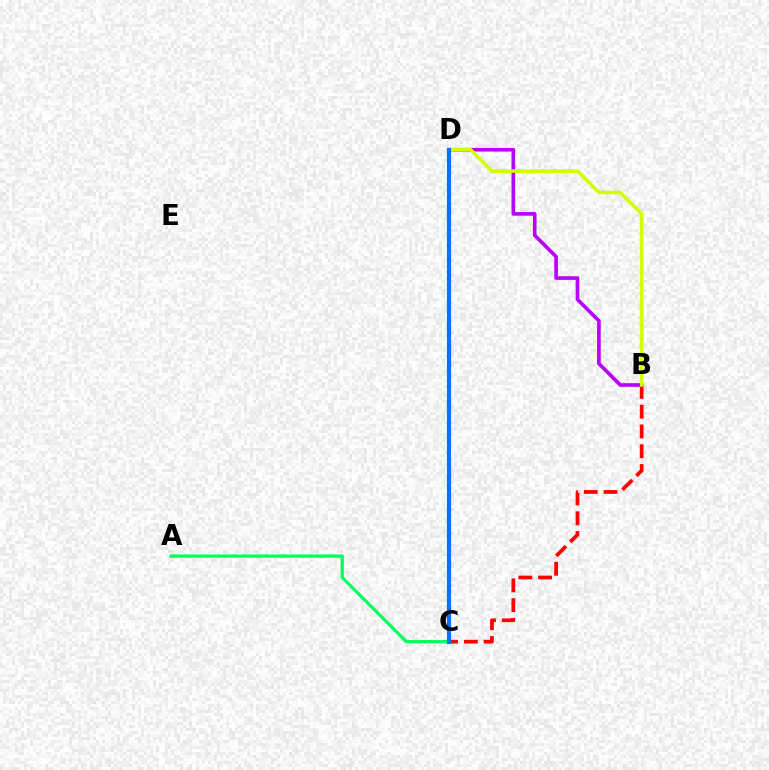{('B', 'D'): [{'color': '#b900ff', 'line_style': 'solid', 'thickness': 2.62}, {'color': '#d1ff00', 'line_style': 'solid', 'thickness': 2.55}], ('B', 'C'): [{'color': '#ff0000', 'line_style': 'dashed', 'thickness': 2.69}], ('A', 'C'): [{'color': '#00ff5c', 'line_style': 'solid', 'thickness': 2.33}], ('C', 'D'): [{'color': '#0074ff', 'line_style': 'solid', 'thickness': 2.99}]}